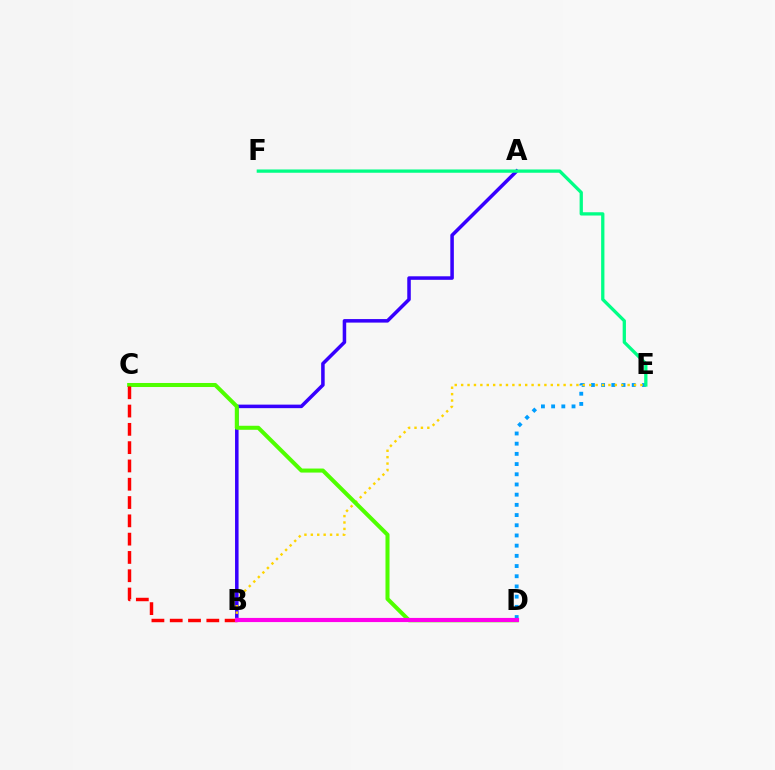{('D', 'E'): [{'color': '#009eff', 'line_style': 'dotted', 'thickness': 2.77}], ('A', 'B'): [{'color': '#3700ff', 'line_style': 'solid', 'thickness': 2.54}], ('E', 'F'): [{'color': '#00ff86', 'line_style': 'solid', 'thickness': 2.36}], ('B', 'E'): [{'color': '#ffd500', 'line_style': 'dotted', 'thickness': 1.74}], ('C', 'D'): [{'color': '#4fff00', 'line_style': 'solid', 'thickness': 2.9}], ('B', 'C'): [{'color': '#ff0000', 'line_style': 'dashed', 'thickness': 2.49}], ('B', 'D'): [{'color': '#ff00ed', 'line_style': 'solid', 'thickness': 2.99}]}